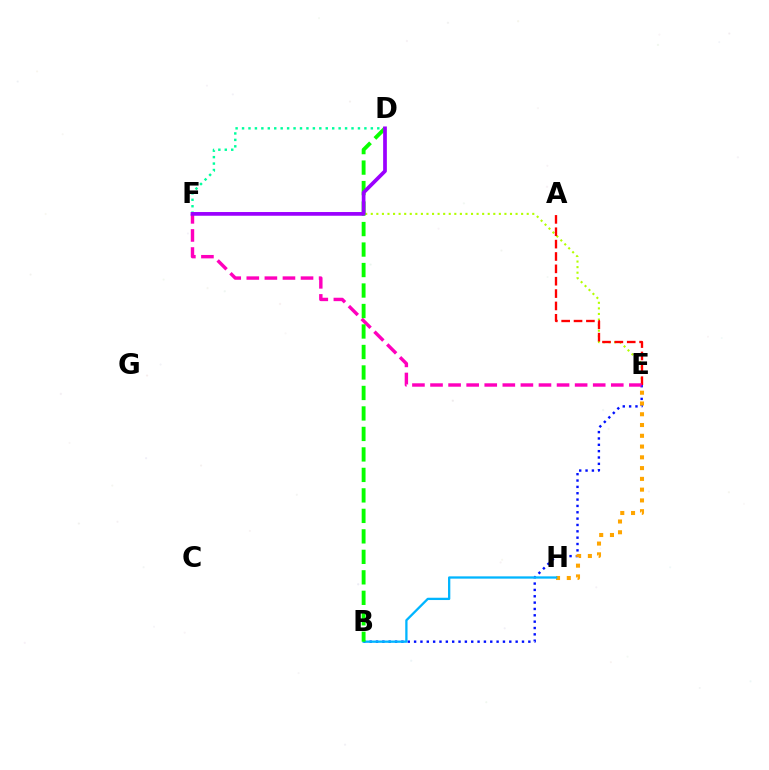{('B', 'E'): [{'color': '#0010ff', 'line_style': 'dotted', 'thickness': 1.72}], ('D', 'F'): [{'color': '#00ff9d', 'line_style': 'dotted', 'thickness': 1.75}, {'color': '#9b00ff', 'line_style': 'solid', 'thickness': 2.67}], ('E', 'F'): [{'color': '#b3ff00', 'line_style': 'dotted', 'thickness': 1.51}, {'color': '#ff00bd', 'line_style': 'dashed', 'thickness': 2.46}], ('E', 'H'): [{'color': '#ffa500', 'line_style': 'dotted', 'thickness': 2.93}], ('A', 'E'): [{'color': '#ff0000', 'line_style': 'dashed', 'thickness': 1.68}], ('B', 'H'): [{'color': '#00b5ff', 'line_style': 'solid', 'thickness': 1.65}], ('B', 'D'): [{'color': '#08ff00', 'line_style': 'dashed', 'thickness': 2.78}]}